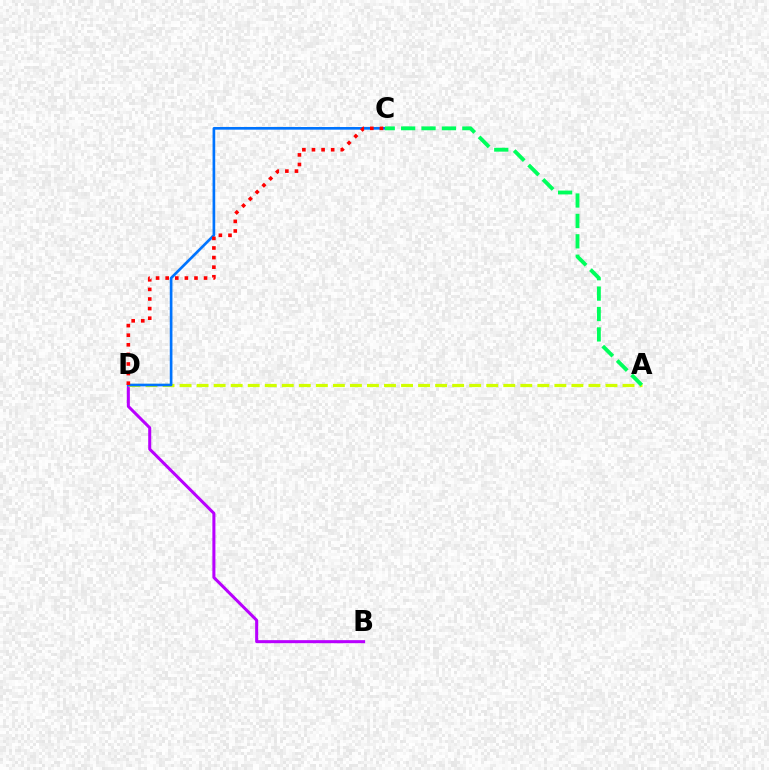{('B', 'D'): [{'color': '#b900ff', 'line_style': 'solid', 'thickness': 2.18}], ('A', 'D'): [{'color': '#d1ff00', 'line_style': 'dashed', 'thickness': 2.31}], ('C', 'D'): [{'color': '#0074ff', 'line_style': 'solid', 'thickness': 1.92}, {'color': '#ff0000', 'line_style': 'dotted', 'thickness': 2.61}], ('A', 'C'): [{'color': '#00ff5c', 'line_style': 'dashed', 'thickness': 2.77}]}